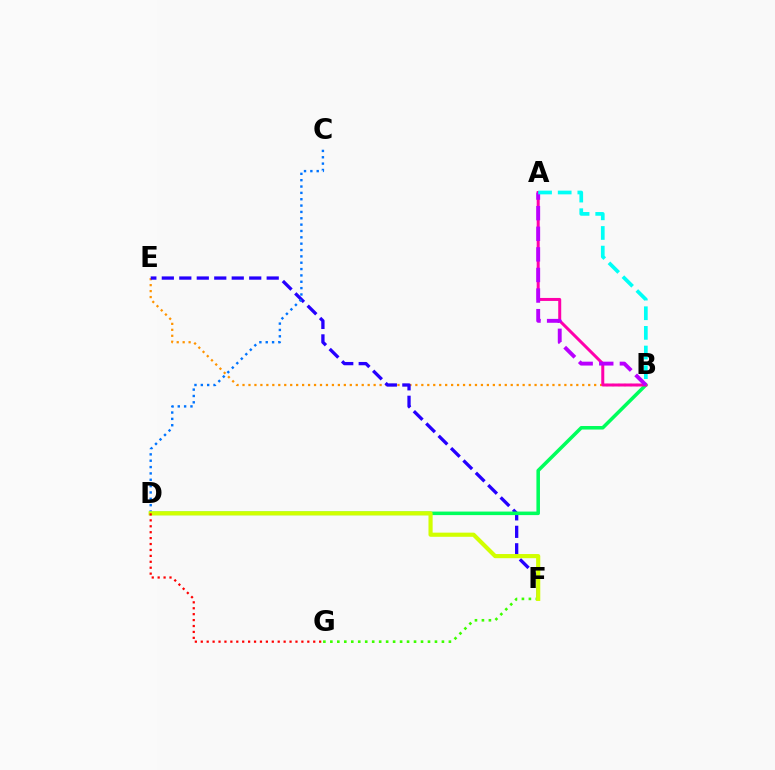{('B', 'E'): [{'color': '#ff9400', 'line_style': 'dotted', 'thickness': 1.62}], ('E', 'F'): [{'color': '#2500ff', 'line_style': 'dashed', 'thickness': 2.37}], ('C', 'D'): [{'color': '#0074ff', 'line_style': 'dotted', 'thickness': 1.73}], ('B', 'D'): [{'color': '#00ff5c', 'line_style': 'solid', 'thickness': 2.54}], ('F', 'G'): [{'color': '#3dff00', 'line_style': 'dotted', 'thickness': 1.89}], ('D', 'F'): [{'color': '#d1ff00', 'line_style': 'solid', 'thickness': 2.99}], ('A', 'B'): [{'color': '#ff00ac', 'line_style': 'solid', 'thickness': 2.15}, {'color': '#b900ff', 'line_style': 'dashed', 'thickness': 2.8}, {'color': '#00fff6', 'line_style': 'dashed', 'thickness': 2.67}], ('D', 'G'): [{'color': '#ff0000', 'line_style': 'dotted', 'thickness': 1.61}]}